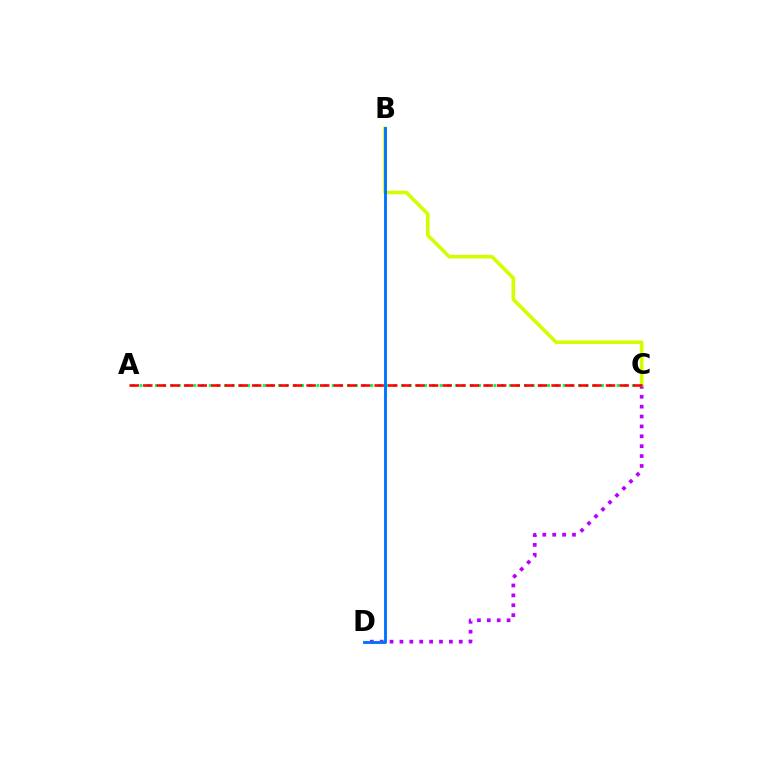{('C', 'D'): [{'color': '#b900ff', 'line_style': 'dotted', 'thickness': 2.69}], ('B', 'C'): [{'color': '#d1ff00', 'line_style': 'solid', 'thickness': 2.62}], ('A', 'C'): [{'color': '#00ff5c', 'line_style': 'dotted', 'thickness': 2.09}, {'color': '#ff0000', 'line_style': 'dashed', 'thickness': 1.85}], ('B', 'D'): [{'color': '#0074ff', 'line_style': 'solid', 'thickness': 2.07}]}